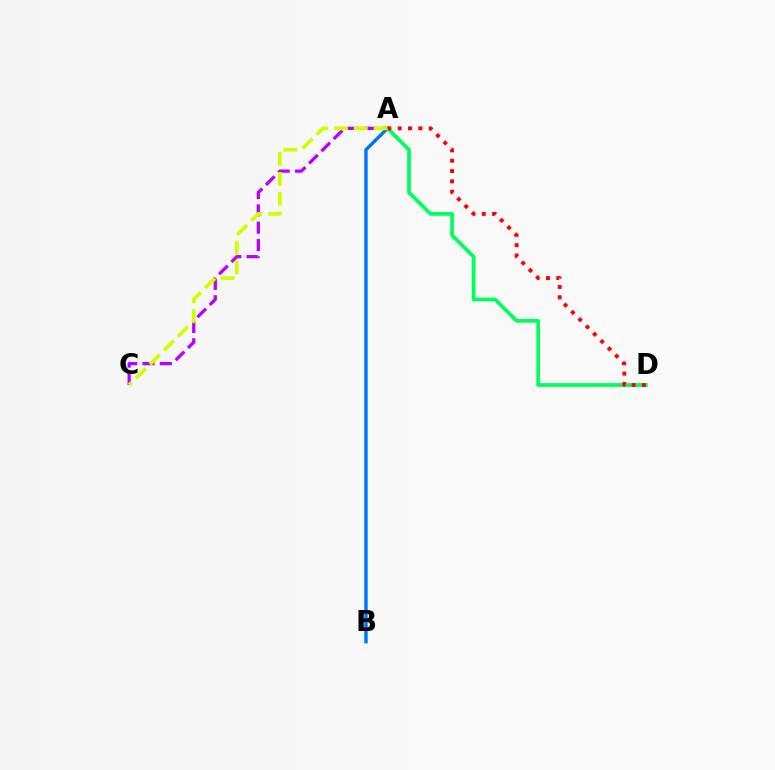{('A', 'B'): [{'color': '#0074ff', 'line_style': 'solid', 'thickness': 2.45}], ('A', 'D'): [{'color': '#00ff5c', 'line_style': 'solid', 'thickness': 2.7}, {'color': '#ff0000', 'line_style': 'dotted', 'thickness': 2.8}], ('A', 'C'): [{'color': '#b900ff', 'line_style': 'dashed', 'thickness': 2.36}, {'color': '#d1ff00', 'line_style': 'dashed', 'thickness': 2.69}]}